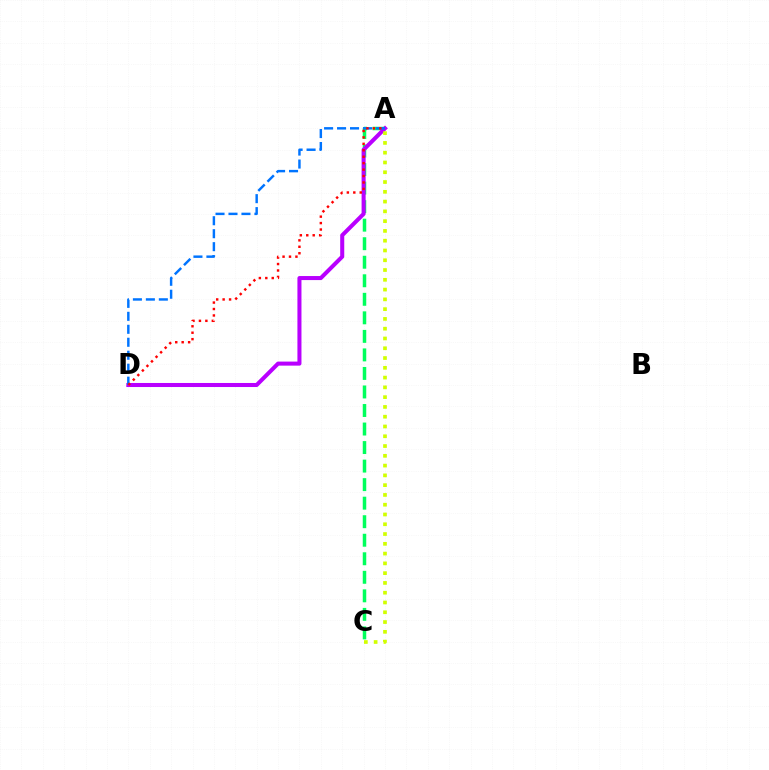{('A', 'C'): [{'color': '#00ff5c', 'line_style': 'dashed', 'thickness': 2.52}, {'color': '#d1ff00', 'line_style': 'dotted', 'thickness': 2.66}], ('A', 'D'): [{'color': '#b900ff', 'line_style': 'solid', 'thickness': 2.91}, {'color': '#0074ff', 'line_style': 'dashed', 'thickness': 1.76}, {'color': '#ff0000', 'line_style': 'dotted', 'thickness': 1.75}]}